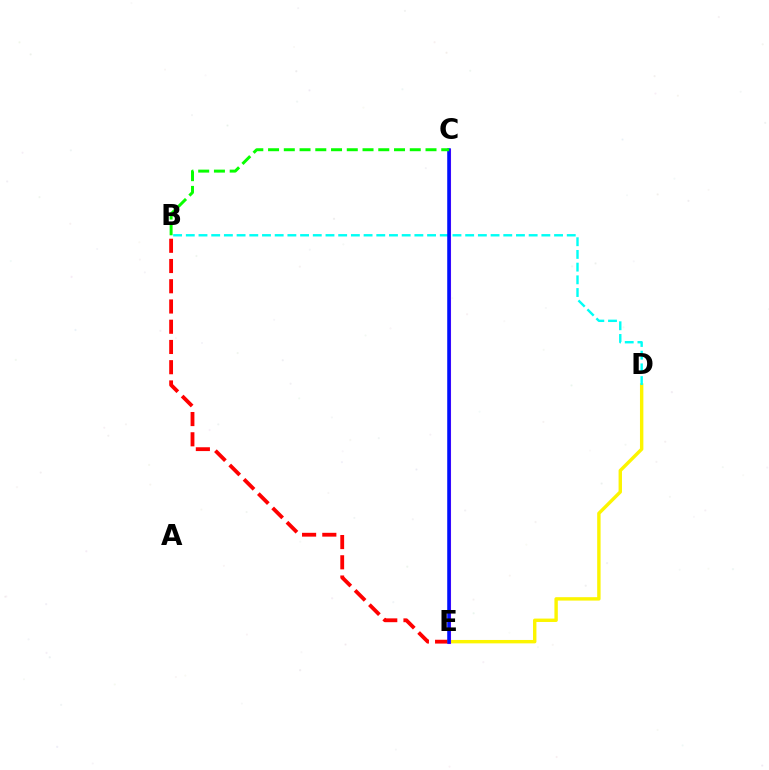{('B', 'E'): [{'color': '#ff0000', 'line_style': 'dashed', 'thickness': 2.75}], ('D', 'E'): [{'color': '#fcf500', 'line_style': 'solid', 'thickness': 2.45}], ('B', 'D'): [{'color': '#00fff6', 'line_style': 'dashed', 'thickness': 1.73}], ('C', 'E'): [{'color': '#ee00ff', 'line_style': 'solid', 'thickness': 2.22}, {'color': '#0010ff', 'line_style': 'solid', 'thickness': 2.55}], ('B', 'C'): [{'color': '#08ff00', 'line_style': 'dashed', 'thickness': 2.14}]}